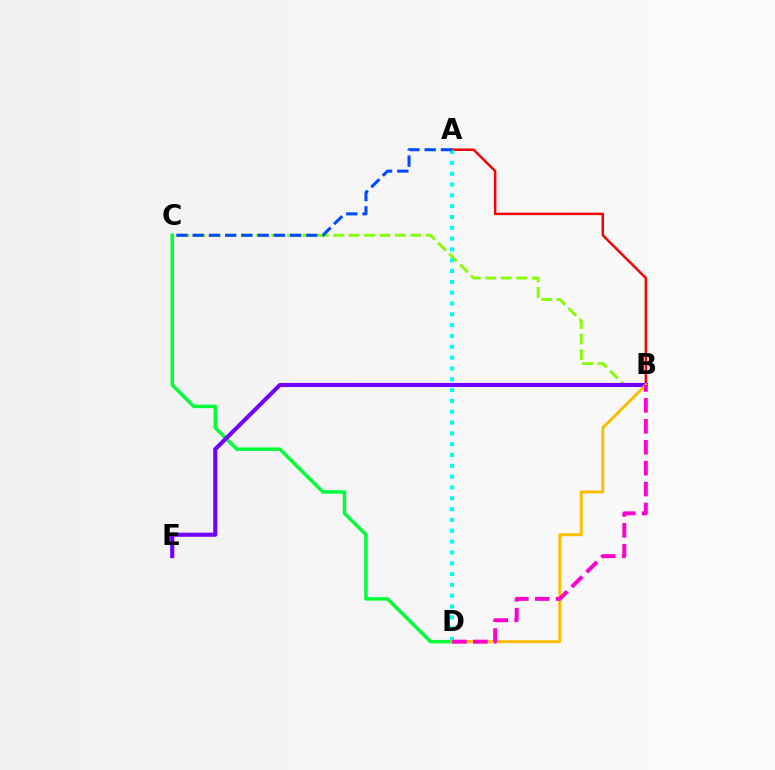{('B', 'C'): [{'color': '#84ff00', 'line_style': 'dashed', 'thickness': 2.1}], ('A', 'B'): [{'color': '#ff0000', 'line_style': 'solid', 'thickness': 1.78}], ('A', 'D'): [{'color': '#00fff6', 'line_style': 'dotted', 'thickness': 2.94}], ('C', 'D'): [{'color': '#00ff39', 'line_style': 'solid', 'thickness': 2.5}], ('B', 'E'): [{'color': '#7200ff', 'line_style': 'solid', 'thickness': 2.95}], ('B', 'D'): [{'color': '#ffbd00', 'line_style': 'solid', 'thickness': 2.13}, {'color': '#ff00cf', 'line_style': 'dashed', 'thickness': 2.84}], ('A', 'C'): [{'color': '#004bff', 'line_style': 'dashed', 'thickness': 2.21}]}